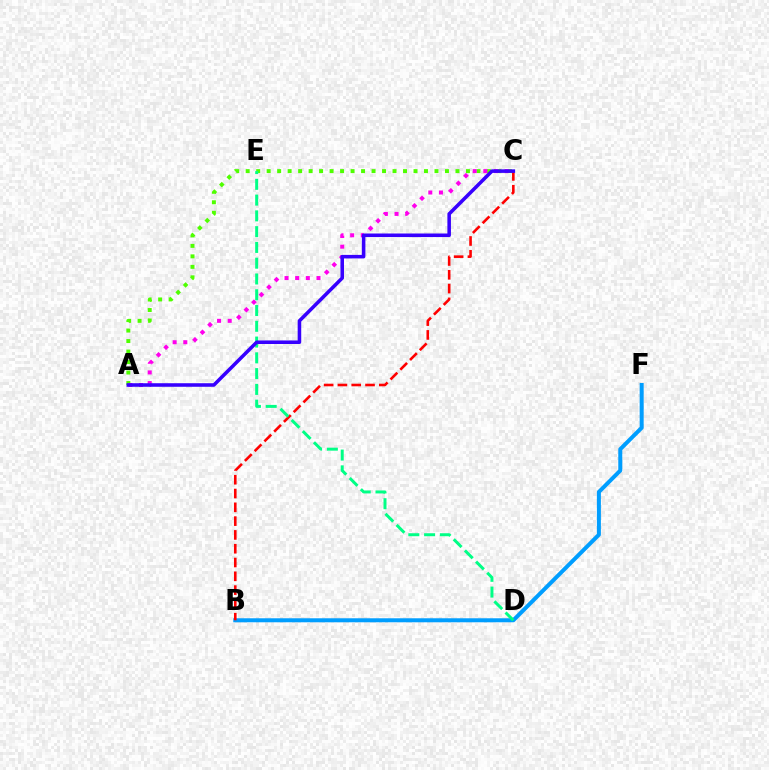{('A', 'C'): [{'color': '#4fff00', 'line_style': 'dotted', 'thickness': 2.85}, {'color': '#ff00ed', 'line_style': 'dotted', 'thickness': 2.89}, {'color': '#3700ff', 'line_style': 'solid', 'thickness': 2.56}], ('B', 'D'): [{'color': '#ffd500', 'line_style': 'dotted', 'thickness': 2.15}], ('B', 'F'): [{'color': '#009eff', 'line_style': 'solid', 'thickness': 2.89}], ('B', 'C'): [{'color': '#ff0000', 'line_style': 'dashed', 'thickness': 1.87}], ('D', 'E'): [{'color': '#00ff86', 'line_style': 'dashed', 'thickness': 2.14}]}